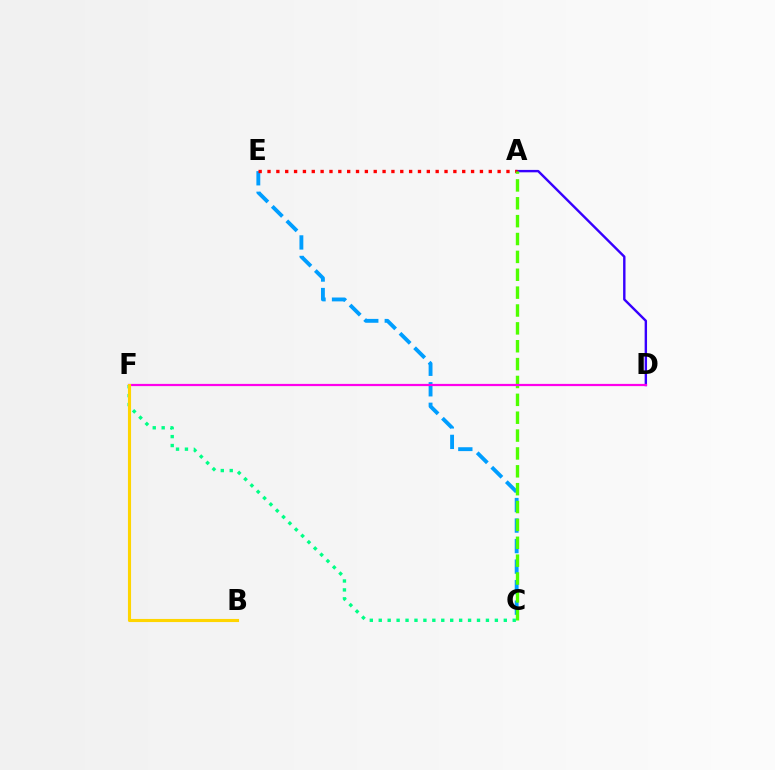{('C', 'E'): [{'color': '#009eff', 'line_style': 'dashed', 'thickness': 2.79}], ('A', 'D'): [{'color': '#3700ff', 'line_style': 'solid', 'thickness': 1.73}], ('A', 'E'): [{'color': '#ff0000', 'line_style': 'dotted', 'thickness': 2.4}], ('A', 'C'): [{'color': '#4fff00', 'line_style': 'dashed', 'thickness': 2.43}], ('D', 'F'): [{'color': '#ff00ed', 'line_style': 'solid', 'thickness': 1.6}], ('C', 'F'): [{'color': '#00ff86', 'line_style': 'dotted', 'thickness': 2.43}], ('B', 'F'): [{'color': '#ffd500', 'line_style': 'solid', 'thickness': 2.24}]}